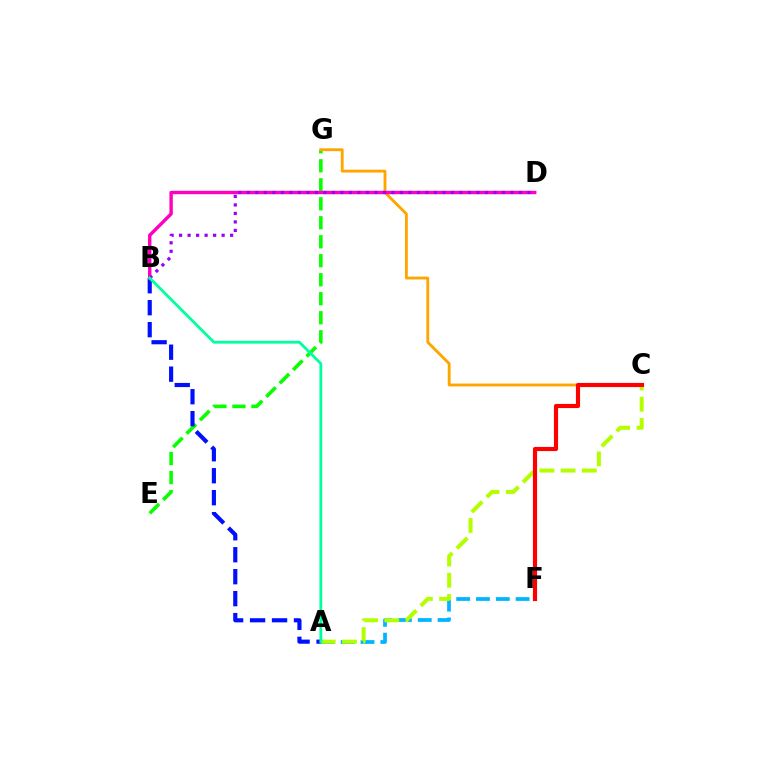{('E', 'G'): [{'color': '#08ff00', 'line_style': 'dashed', 'thickness': 2.58}], ('C', 'G'): [{'color': '#ffa500', 'line_style': 'solid', 'thickness': 2.05}], ('A', 'F'): [{'color': '#00b5ff', 'line_style': 'dashed', 'thickness': 2.69}], ('A', 'C'): [{'color': '#b3ff00', 'line_style': 'dashed', 'thickness': 2.88}], ('A', 'B'): [{'color': '#0010ff', 'line_style': 'dashed', 'thickness': 2.98}, {'color': '#00ff9d', 'line_style': 'solid', 'thickness': 2.02}], ('C', 'F'): [{'color': '#ff0000', 'line_style': 'solid', 'thickness': 2.98}], ('B', 'D'): [{'color': '#ff00bd', 'line_style': 'solid', 'thickness': 2.45}, {'color': '#9b00ff', 'line_style': 'dotted', 'thickness': 2.31}]}